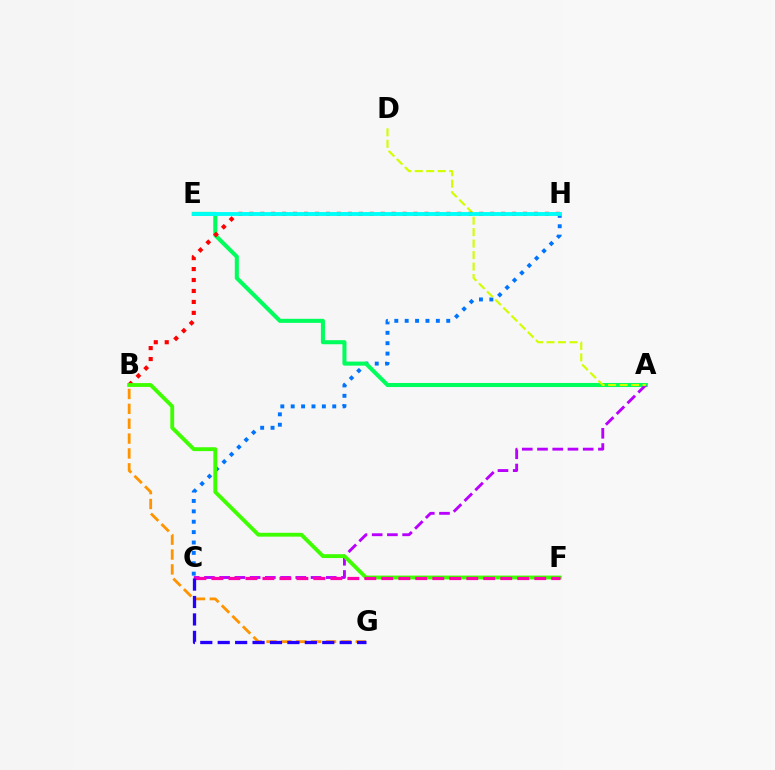{('C', 'H'): [{'color': '#0074ff', 'line_style': 'dotted', 'thickness': 2.82}], ('A', 'E'): [{'color': '#00ff5c', 'line_style': 'solid', 'thickness': 2.92}], ('B', 'G'): [{'color': '#ff9400', 'line_style': 'dashed', 'thickness': 2.02}], ('A', 'C'): [{'color': '#b900ff', 'line_style': 'dashed', 'thickness': 2.07}], ('A', 'D'): [{'color': '#d1ff00', 'line_style': 'dashed', 'thickness': 1.56}], ('B', 'H'): [{'color': '#ff0000', 'line_style': 'dotted', 'thickness': 2.98}], ('B', 'F'): [{'color': '#3dff00', 'line_style': 'solid', 'thickness': 2.77}], ('C', 'F'): [{'color': '#ff00ac', 'line_style': 'dashed', 'thickness': 2.31}], ('C', 'G'): [{'color': '#2500ff', 'line_style': 'dashed', 'thickness': 2.37}], ('E', 'H'): [{'color': '#00fff6', 'line_style': 'solid', 'thickness': 2.78}]}